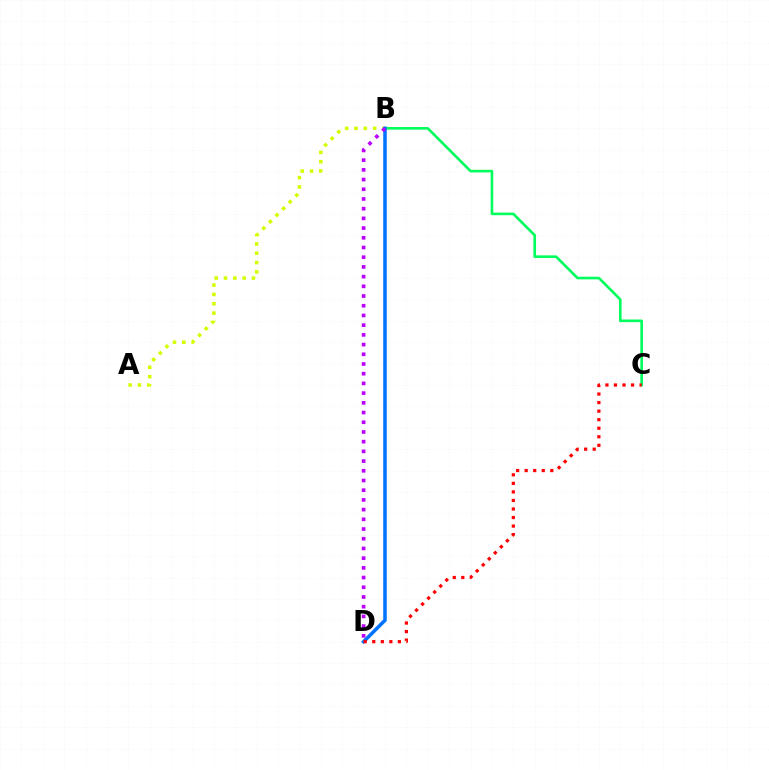{('B', 'C'): [{'color': '#00ff5c', 'line_style': 'solid', 'thickness': 1.89}], ('A', 'B'): [{'color': '#d1ff00', 'line_style': 'dotted', 'thickness': 2.54}], ('B', 'D'): [{'color': '#0074ff', 'line_style': 'solid', 'thickness': 2.55}, {'color': '#b900ff', 'line_style': 'dotted', 'thickness': 2.64}], ('C', 'D'): [{'color': '#ff0000', 'line_style': 'dotted', 'thickness': 2.32}]}